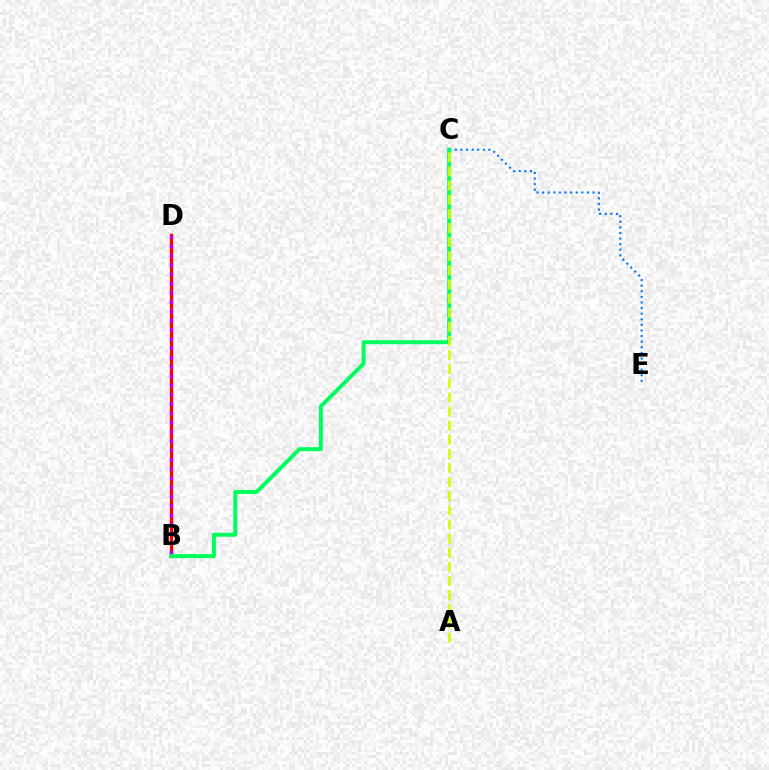{('B', 'D'): [{'color': '#ff0000', 'line_style': 'solid', 'thickness': 2.35}, {'color': '#b900ff', 'line_style': 'dotted', 'thickness': 2.52}], ('C', 'E'): [{'color': '#0074ff', 'line_style': 'dotted', 'thickness': 1.52}], ('B', 'C'): [{'color': '#00ff5c', 'line_style': 'solid', 'thickness': 2.87}], ('A', 'C'): [{'color': '#d1ff00', 'line_style': 'dashed', 'thickness': 1.92}]}